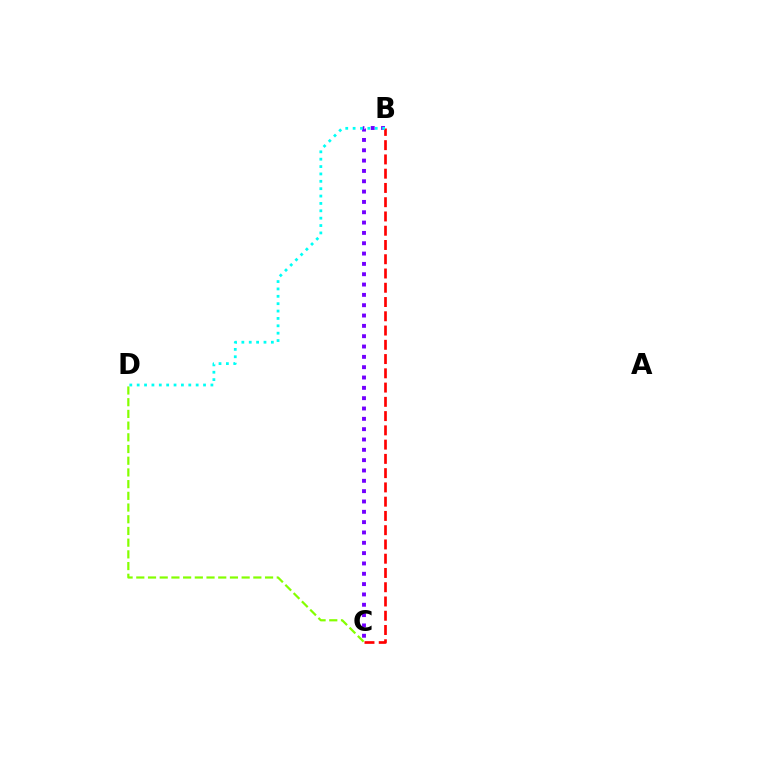{('B', 'C'): [{'color': '#7200ff', 'line_style': 'dotted', 'thickness': 2.81}, {'color': '#ff0000', 'line_style': 'dashed', 'thickness': 1.94}], ('C', 'D'): [{'color': '#84ff00', 'line_style': 'dashed', 'thickness': 1.59}], ('B', 'D'): [{'color': '#00fff6', 'line_style': 'dotted', 'thickness': 2.0}]}